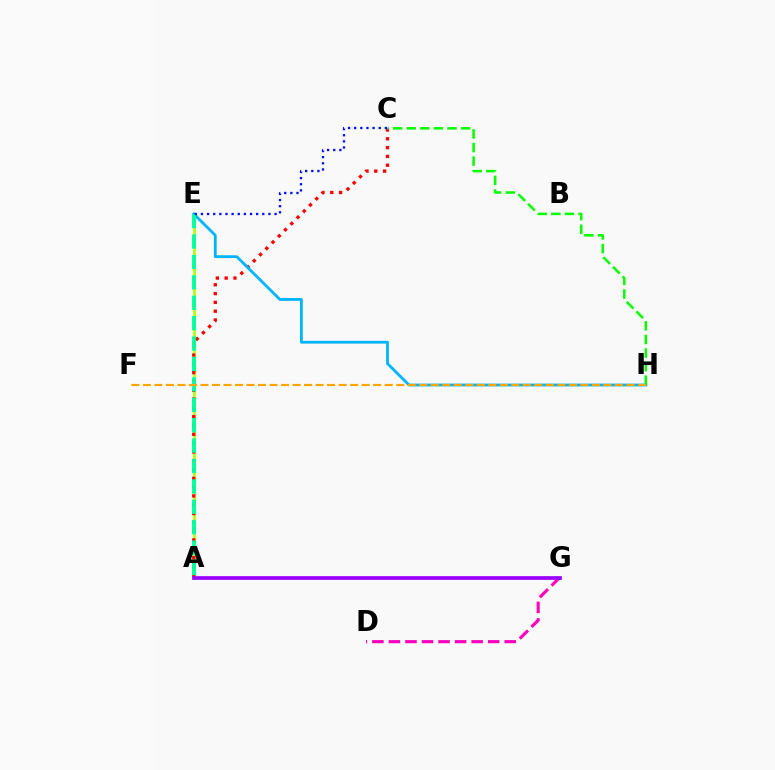{('A', 'E'): [{'color': '#b3ff00', 'line_style': 'solid', 'thickness': 1.95}, {'color': '#00ff9d', 'line_style': 'dashed', 'thickness': 2.77}], ('A', 'C'): [{'color': '#ff0000', 'line_style': 'dotted', 'thickness': 2.39}], ('E', 'H'): [{'color': '#00b5ff', 'line_style': 'solid', 'thickness': 2.02}], ('C', 'H'): [{'color': '#08ff00', 'line_style': 'dashed', 'thickness': 1.85}], ('D', 'G'): [{'color': '#ff00bd', 'line_style': 'dashed', 'thickness': 2.25}], ('F', 'H'): [{'color': '#ffa500', 'line_style': 'dashed', 'thickness': 1.56}], ('C', 'E'): [{'color': '#0010ff', 'line_style': 'dotted', 'thickness': 1.67}], ('A', 'G'): [{'color': '#9b00ff', 'line_style': 'solid', 'thickness': 2.67}]}